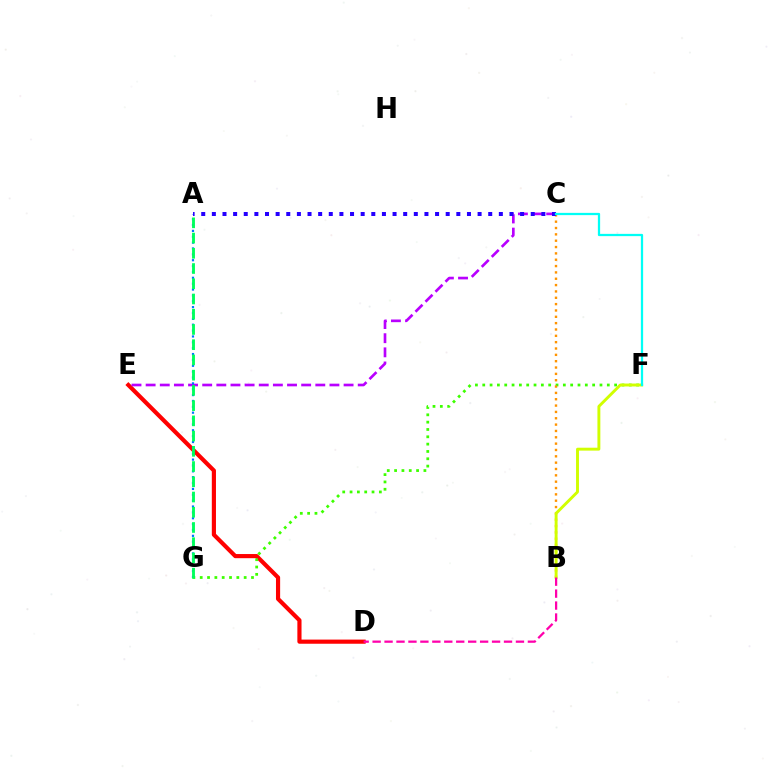{('D', 'E'): [{'color': '#ff0000', 'line_style': 'solid', 'thickness': 2.99}], ('F', 'G'): [{'color': '#3dff00', 'line_style': 'dotted', 'thickness': 1.99}], ('C', 'E'): [{'color': '#b900ff', 'line_style': 'dashed', 'thickness': 1.92}], ('B', 'C'): [{'color': '#ff9400', 'line_style': 'dotted', 'thickness': 1.72}], ('A', 'G'): [{'color': '#0074ff', 'line_style': 'dotted', 'thickness': 1.59}, {'color': '#00ff5c', 'line_style': 'dashed', 'thickness': 2.07}], ('B', 'F'): [{'color': '#d1ff00', 'line_style': 'solid', 'thickness': 2.1}], ('A', 'C'): [{'color': '#2500ff', 'line_style': 'dotted', 'thickness': 2.89}], ('C', 'F'): [{'color': '#00fff6', 'line_style': 'solid', 'thickness': 1.63}], ('B', 'D'): [{'color': '#ff00ac', 'line_style': 'dashed', 'thickness': 1.62}]}